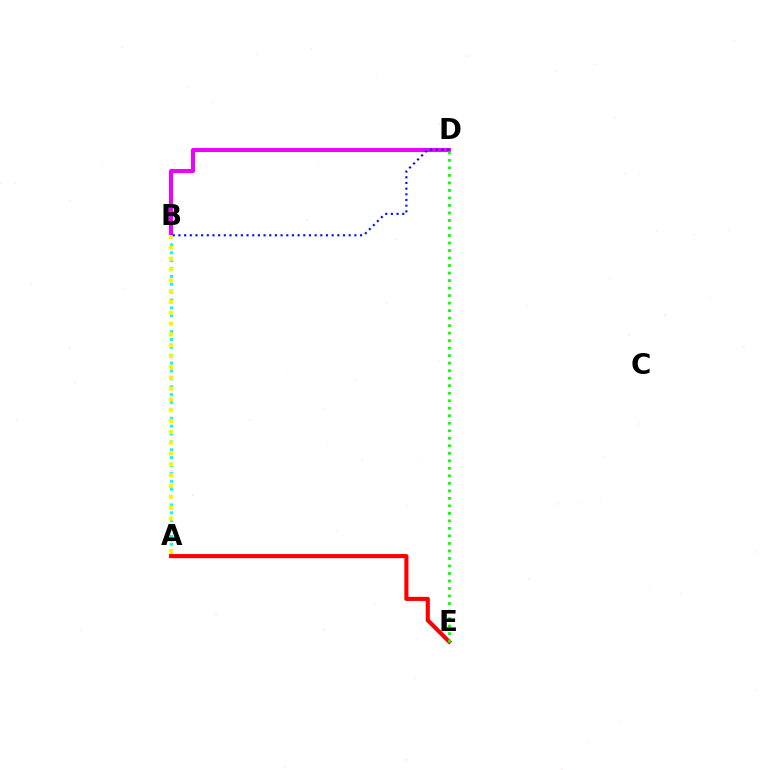{('A', 'B'): [{'color': '#00fff6', 'line_style': 'dotted', 'thickness': 2.14}, {'color': '#fcf500', 'line_style': 'dotted', 'thickness': 2.94}], ('B', 'D'): [{'color': '#ee00ff', 'line_style': 'solid', 'thickness': 2.91}, {'color': '#0010ff', 'line_style': 'dotted', 'thickness': 1.54}], ('A', 'E'): [{'color': '#ff0000', 'line_style': 'solid', 'thickness': 2.96}], ('D', 'E'): [{'color': '#08ff00', 'line_style': 'dotted', 'thickness': 2.04}]}